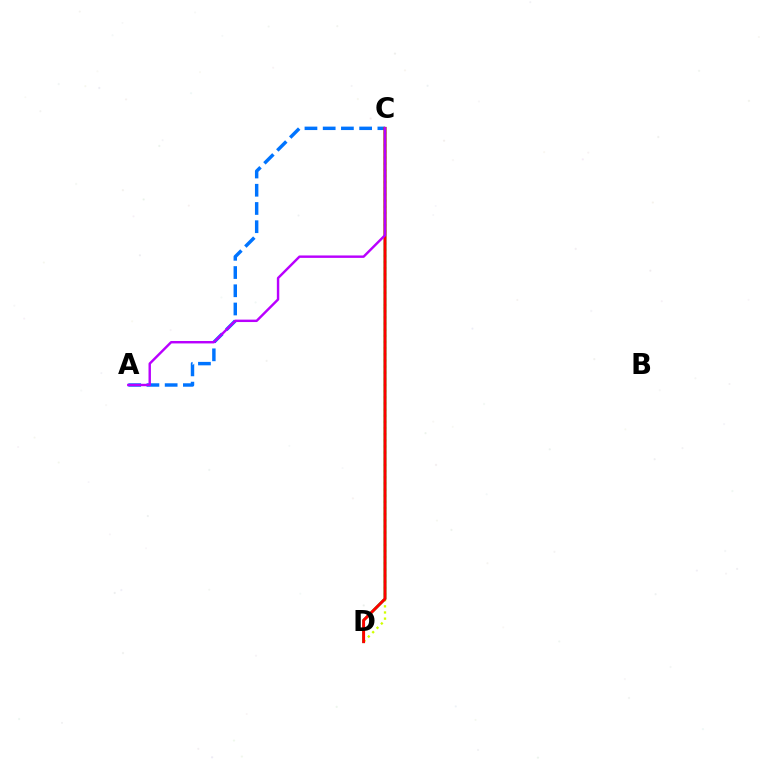{('A', 'C'): [{'color': '#0074ff', 'line_style': 'dashed', 'thickness': 2.48}, {'color': '#b900ff', 'line_style': 'solid', 'thickness': 1.75}], ('C', 'D'): [{'color': '#d1ff00', 'line_style': 'dotted', 'thickness': 1.67}, {'color': '#00ff5c', 'line_style': 'solid', 'thickness': 2.03}, {'color': '#ff0000', 'line_style': 'solid', 'thickness': 2.1}]}